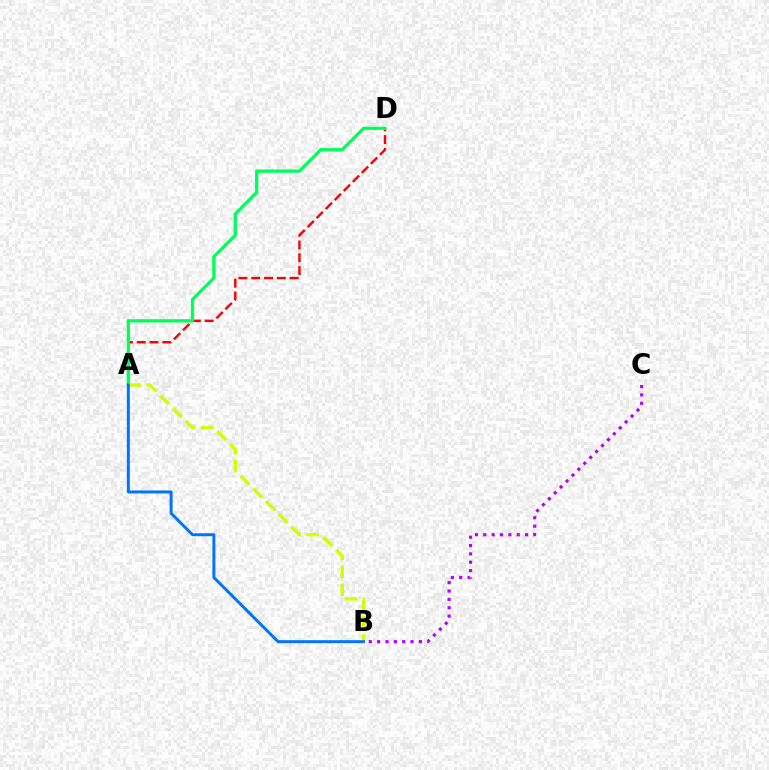{('A', 'D'): [{'color': '#ff0000', 'line_style': 'dashed', 'thickness': 1.74}, {'color': '#00ff5c', 'line_style': 'solid', 'thickness': 2.34}], ('A', 'B'): [{'color': '#d1ff00', 'line_style': 'dashed', 'thickness': 2.45}, {'color': '#0074ff', 'line_style': 'solid', 'thickness': 2.14}], ('B', 'C'): [{'color': '#b900ff', 'line_style': 'dotted', 'thickness': 2.27}]}